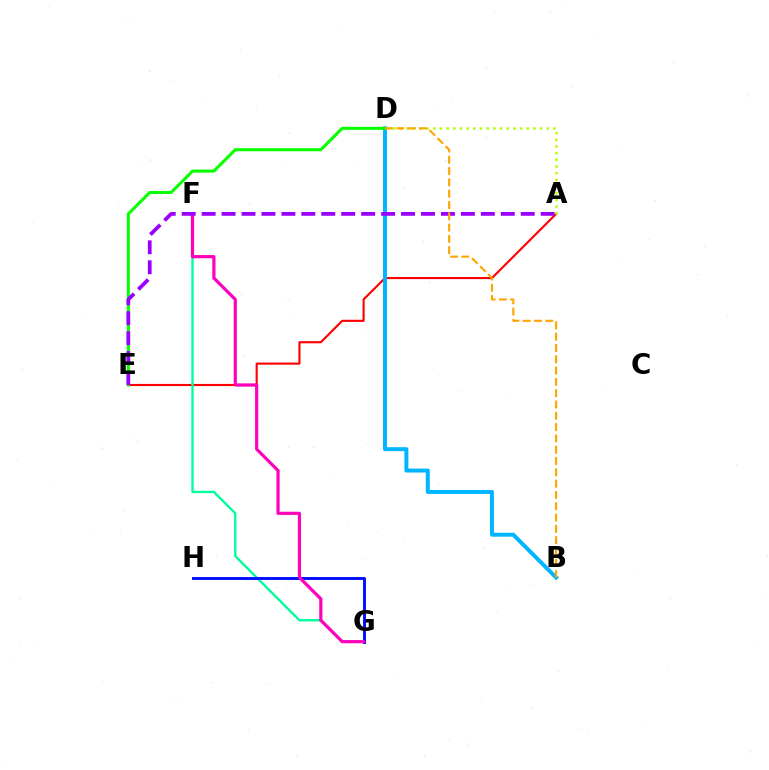{('A', 'E'): [{'color': '#ff0000', 'line_style': 'solid', 'thickness': 1.53}, {'color': '#9b00ff', 'line_style': 'dashed', 'thickness': 2.71}], ('B', 'D'): [{'color': '#00b5ff', 'line_style': 'solid', 'thickness': 2.85}, {'color': '#ffa500', 'line_style': 'dashed', 'thickness': 1.54}], ('A', 'D'): [{'color': '#b3ff00', 'line_style': 'dotted', 'thickness': 1.81}], ('D', 'E'): [{'color': '#08ff00', 'line_style': 'solid', 'thickness': 2.2}], ('F', 'G'): [{'color': '#00ff9d', 'line_style': 'solid', 'thickness': 1.7}, {'color': '#ff00bd', 'line_style': 'solid', 'thickness': 2.3}], ('G', 'H'): [{'color': '#0010ff', 'line_style': 'solid', 'thickness': 2.12}]}